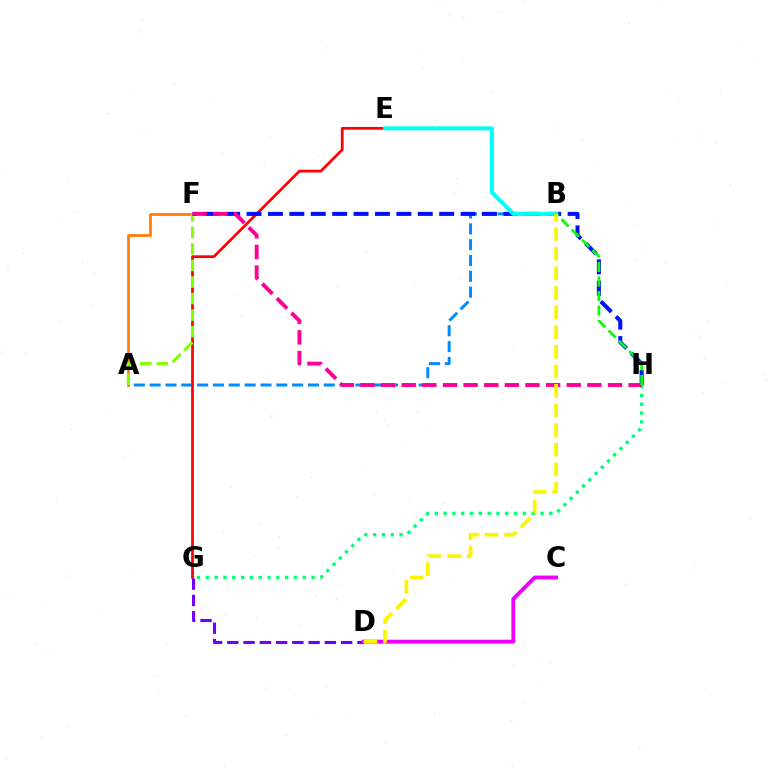{('A', 'B'): [{'color': '#008cff', 'line_style': 'dashed', 'thickness': 2.15}], ('A', 'F'): [{'color': '#ff7c00', 'line_style': 'solid', 'thickness': 1.96}, {'color': '#84ff00', 'line_style': 'dashed', 'thickness': 2.25}], ('E', 'G'): [{'color': '#ff0000', 'line_style': 'solid', 'thickness': 1.97}], ('D', 'G'): [{'color': '#7200ff', 'line_style': 'dashed', 'thickness': 2.21}], ('C', 'D'): [{'color': '#ee00ff', 'line_style': 'solid', 'thickness': 2.82}], ('F', 'H'): [{'color': '#0010ff', 'line_style': 'dashed', 'thickness': 2.91}, {'color': '#ff0094', 'line_style': 'dashed', 'thickness': 2.8}], ('G', 'H'): [{'color': '#00ff74', 'line_style': 'dotted', 'thickness': 2.39}], ('B', 'H'): [{'color': '#08ff00', 'line_style': 'dashed', 'thickness': 1.97}], ('B', 'E'): [{'color': '#00fff6', 'line_style': 'solid', 'thickness': 2.88}], ('B', 'D'): [{'color': '#fcf500', 'line_style': 'dashed', 'thickness': 2.66}]}